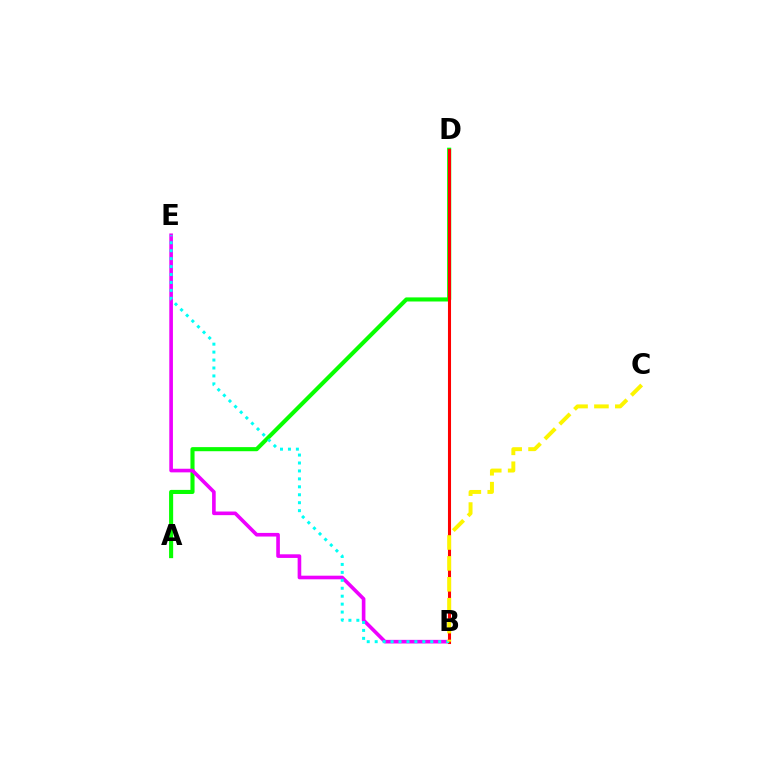{('A', 'D'): [{'color': '#08ff00', 'line_style': 'solid', 'thickness': 2.95}], ('B', 'D'): [{'color': '#0010ff', 'line_style': 'dashed', 'thickness': 1.86}, {'color': '#ff0000', 'line_style': 'solid', 'thickness': 2.21}], ('B', 'E'): [{'color': '#ee00ff', 'line_style': 'solid', 'thickness': 2.61}, {'color': '#00fff6', 'line_style': 'dotted', 'thickness': 2.16}], ('B', 'C'): [{'color': '#fcf500', 'line_style': 'dashed', 'thickness': 2.84}]}